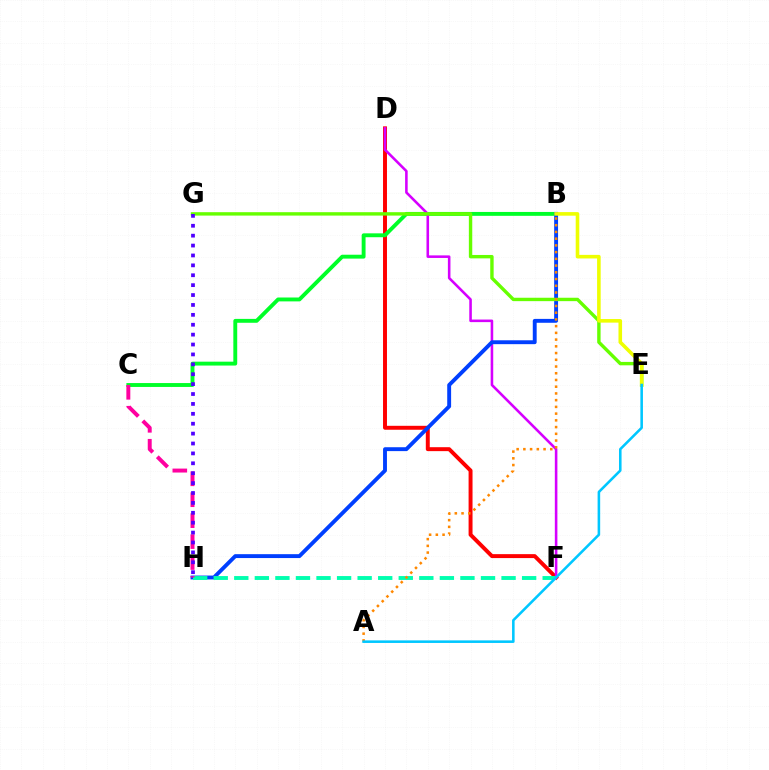{('D', 'F'): [{'color': '#ff0000', 'line_style': 'solid', 'thickness': 2.84}, {'color': '#d600ff', 'line_style': 'solid', 'thickness': 1.85}], ('B', 'C'): [{'color': '#00ff27', 'line_style': 'solid', 'thickness': 2.8}], ('B', 'H'): [{'color': '#003fff', 'line_style': 'solid', 'thickness': 2.8}], ('E', 'G'): [{'color': '#66ff00', 'line_style': 'solid', 'thickness': 2.45}], ('F', 'H'): [{'color': '#00ffaf', 'line_style': 'dashed', 'thickness': 2.79}], ('A', 'B'): [{'color': '#ff8800', 'line_style': 'dotted', 'thickness': 1.83}], ('B', 'E'): [{'color': '#eeff00', 'line_style': 'solid', 'thickness': 2.59}], ('C', 'H'): [{'color': '#ff00a0', 'line_style': 'dashed', 'thickness': 2.84}], ('G', 'H'): [{'color': '#4f00ff', 'line_style': 'dotted', 'thickness': 2.69}], ('A', 'E'): [{'color': '#00c7ff', 'line_style': 'solid', 'thickness': 1.85}]}